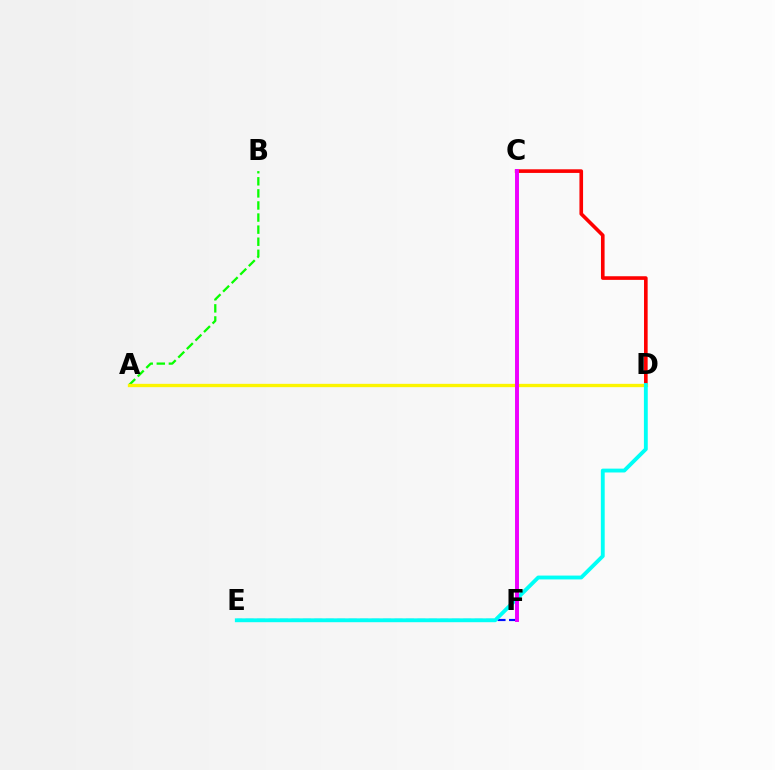{('E', 'F'): [{'color': '#0010ff', 'line_style': 'dashed', 'thickness': 1.56}], ('C', 'D'): [{'color': '#ff0000', 'line_style': 'solid', 'thickness': 2.61}], ('A', 'B'): [{'color': '#08ff00', 'line_style': 'dashed', 'thickness': 1.64}], ('A', 'D'): [{'color': '#fcf500', 'line_style': 'solid', 'thickness': 2.4}], ('D', 'E'): [{'color': '#00fff6', 'line_style': 'solid', 'thickness': 2.77}], ('C', 'F'): [{'color': '#ee00ff', 'line_style': 'solid', 'thickness': 2.85}]}